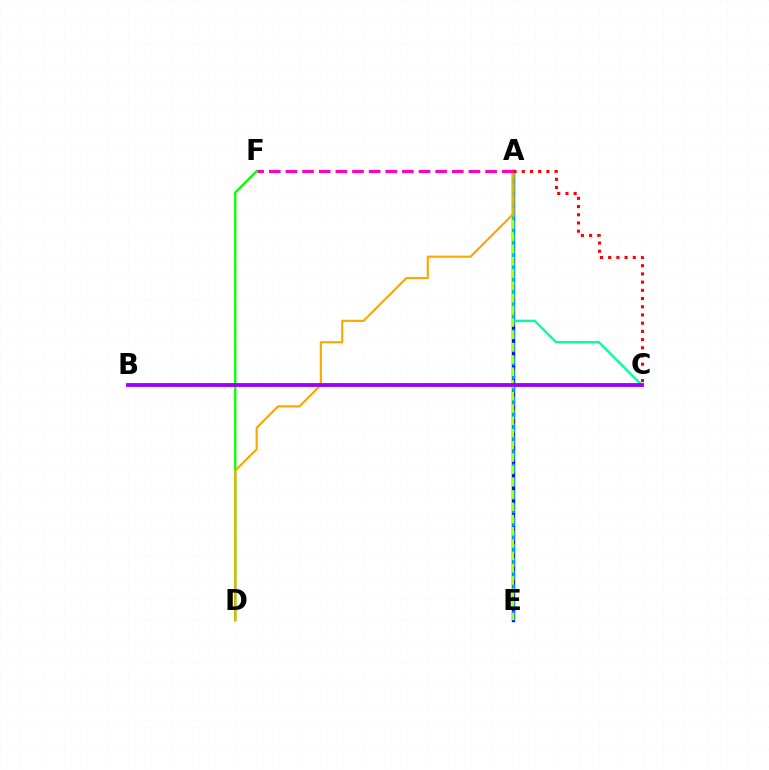{('D', 'F'): [{'color': '#08ff00', 'line_style': 'solid', 'thickness': 1.68}], ('A', 'E'): [{'color': '#0010ff', 'line_style': 'solid', 'thickness': 2.46}, {'color': '#00b5ff', 'line_style': 'dashed', 'thickness': 1.82}, {'color': '#b3ff00', 'line_style': 'dashed', 'thickness': 1.67}], ('A', 'C'): [{'color': '#00ff9d', 'line_style': 'solid', 'thickness': 1.69}, {'color': '#ff0000', 'line_style': 'dotted', 'thickness': 2.23}], ('A', 'D'): [{'color': '#ffa500', 'line_style': 'solid', 'thickness': 1.54}], ('B', 'C'): [{'color': '#9b00ff', 'line_style': 'solid', 'thickness': 2.76}], ('A', 'F'): [{'color': '#ff00bd', 'line_style': 'dashed', 'thickness': 2.26}]}